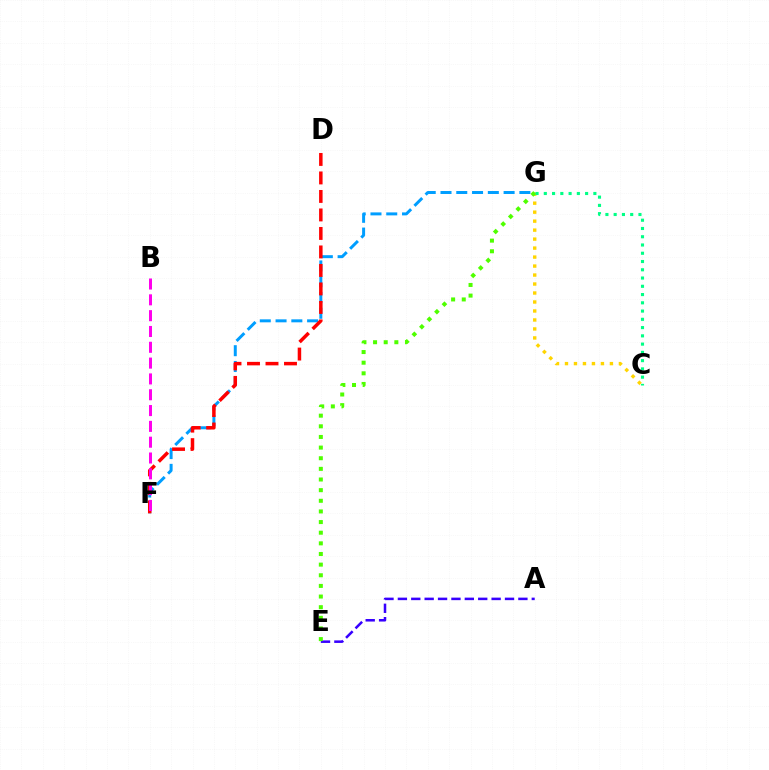{('C', 'G'): [{'color': '#ffd500', 'line_style': 'dotted', 'thickness': 2.44}, {'color': '#00ff86', 'line_style': 'dotted', 'thickness': 2.24}], ('A', 'E'): [{'color': '#3700ff', 'line_style': 'dashed', 'thickness': 1.82}], ('F', 'G'): [{'color': '#009eff', 'line_style': 'dashed', 'thickness': 2.14}], ('E', 'G'): [{'color': '#4fff00', 'line_style': 'dotted', 'thickness': 2.89}], ('D', 'F'): [{'color': '#ff0000', 'line_style': 'dashed', 'thickness': 2.51}], ('B', 'F'): [{'color': '#ff00ed', 'line_style': 'dashed', 'thickness': 2.15}]}